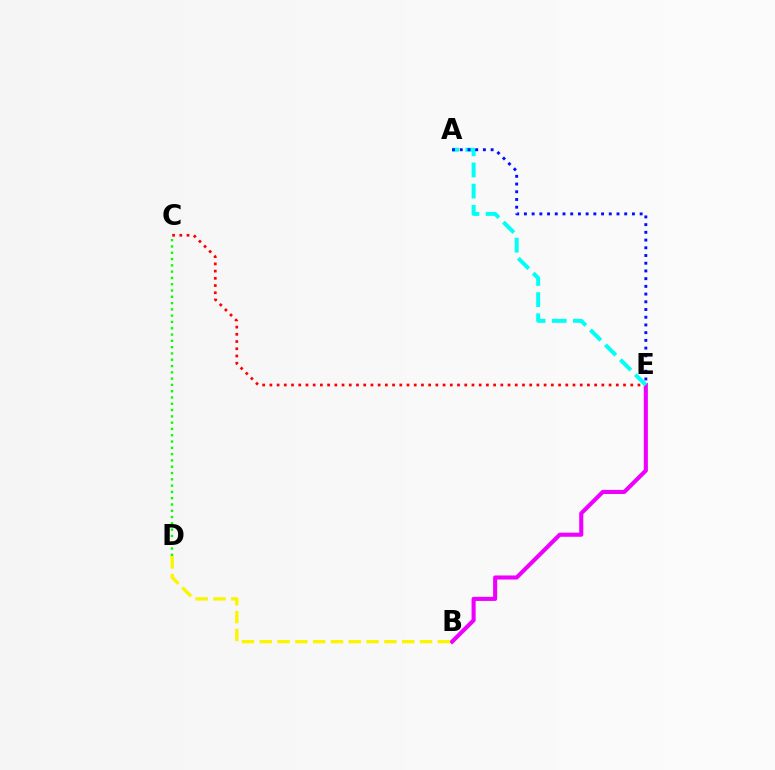{('B', 'E'): [{'color': '#ee00ff', 'line_style': 'solid', 'thickness': 2.94}], ('C', 'E'): [{'color': '#ff0000', 'line_style': 'dotted', 'thickness': 1.96}], ('B', 'D'): [{'color': '#fcf500', 'line_style': 'dashed', 'thickness': 2.42}], ('A', 'E'): [{'color': '#00fff6', 'line_style': 'dashed', 'thickness': 2.87}, {'color': '#0010ff', 'line_style': 'dotted', 'thickness': 2.1}], ('C', 'D'): [{'color': '#08ff00', 'line_style': 'dotted', 'thickness': 1.71}]}